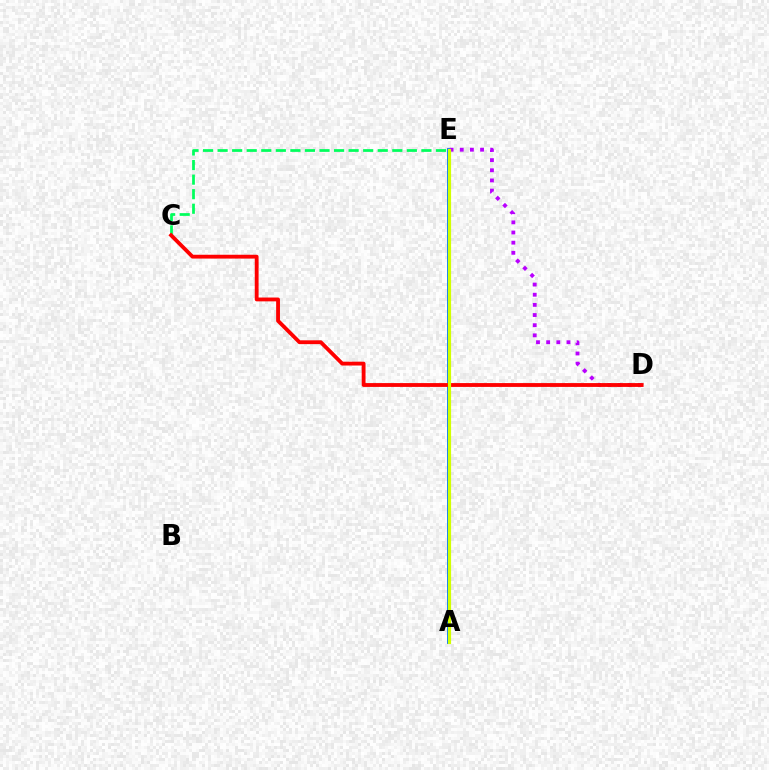{('A', 'E'): [{'color': '#0074ff', 'line_style': 'solid', 'thickness': 2.78}, {'color': '#d1ff00', 'line_style': 'solid', 'thickness': 2.29}], ('D', 'E'): [{'color': '#b900ff', 'line_style': 'dotted', 'thickness': 2.76}], ('C', 'E'): [{'color': '#00ff5c', 'line_style': 'dashed', 'thickness': 1.98}], ('C', 'D'): [{'color': '#ff0000', 'line_style': 'solid', 'thickness': 2.76}]}